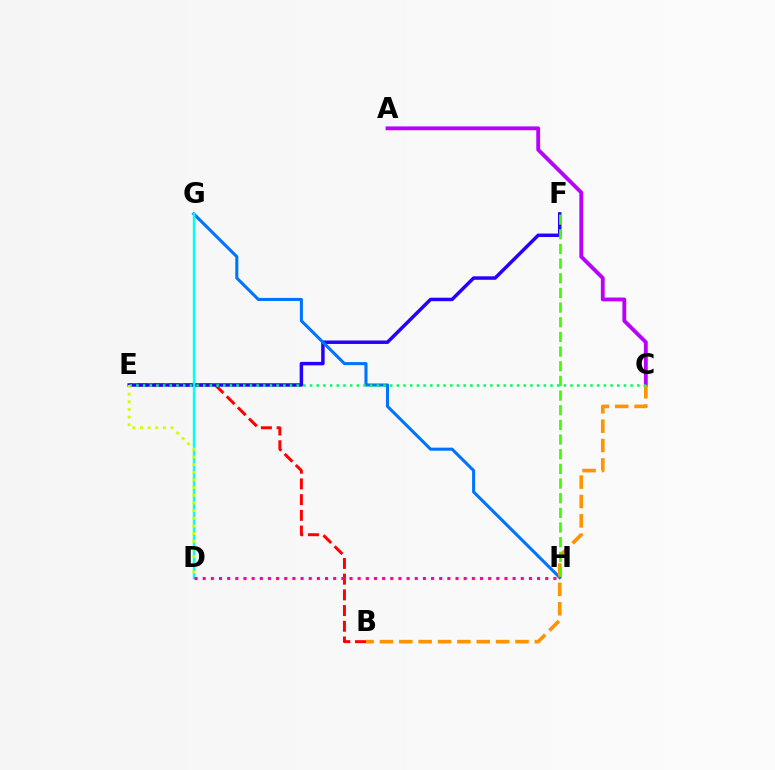{('B', 'E'): [{'color': '#ff0000', 'line_style': 'dashed', 'thickness': 2.13}], ('A', 'C'): [{'color': '#b900ff', 'line_style': 'solid', 'thickness': 2.76}], ('E', 'F'): [{'color': '#2500ff', 'line_style': 'solid', 'thickness': 2.5}], ('G', 'H'): [{'color': '#0074ff', 'line_style': 'solid', 'thickness': 2.21}], ('B', 'C'): [{'color': '#ff9400', 'line_style': 'dashed', 'thickness': 2.63}], ('D', 'G'): [{'color': '#00fff6', 'line_style': 'solid', 'thickness': 1.72}], ('F', 'H'): [{'color': '#3dff00', 'line_style': 'dashed', 'thickness': 1.99}], ('C', 'E'): [{'color': '#00ff5c', 'line_style': 'dotted', 'thickness': 1.81}], ('D', 'E'): [{'color': '#d1ff00', 'line_style': 'dotted', 'thickness': 2.08}], ('D', 'H'): [{'color': '#ff00ac', 'line_style': 'dotted', 'thickness': 2.22}]}